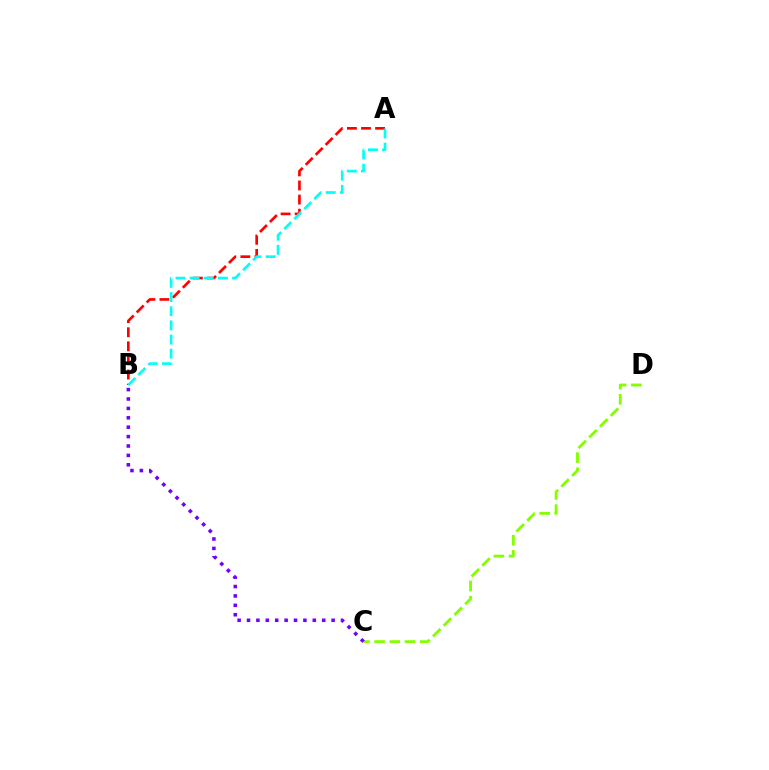{('C', 'D'): [{'color': '#84ff00', 'line_style': 'dashed', 'thickness': 2.07}], ('A', 'B'): [{'color': '#ff0000', 'line_style': 'dashed', 'thickness': 1.91}, {'color': '#00fff6', 'line_style': 'dashed', 'thickness': 1.92}], ('B', 'C'): [{'color': '#7200ff', 'line_style': 'dotted', 'thickness': 2.55}]}